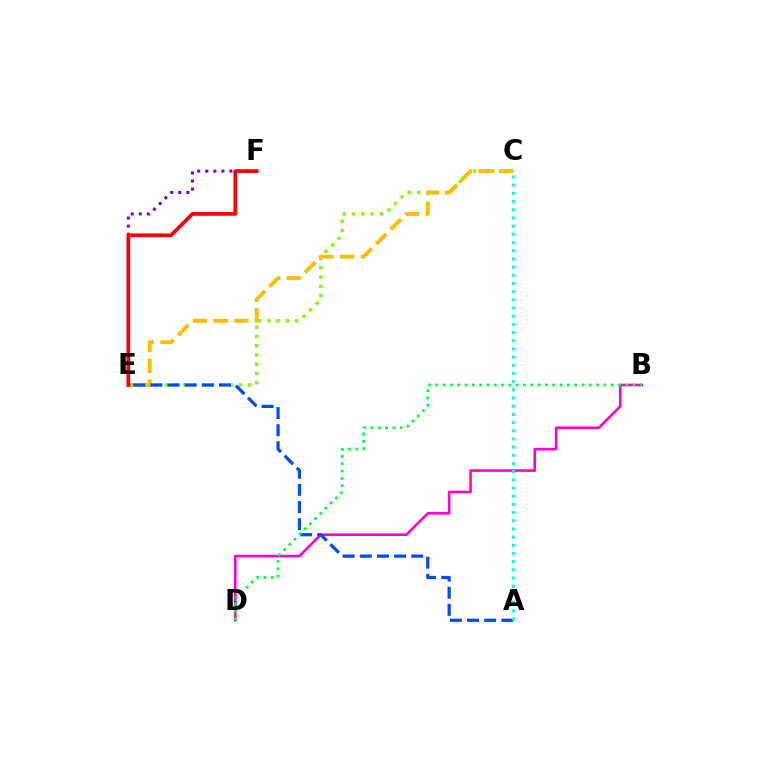{('C', 'E'): [{'color': '#84ff00', 'line_style': 'dotted', 'thickness': 2.51}, {'color': '#ffbd00', 'line_style': 'dashed', 'thickness': 2.81}], ('E', 'F'): [{'color': '#7200ff', 'line_style': 'dotted', 'thickness': 2.19}, {'color': '#ff0000', 'line_style': 'solid', 'thickness': 2.68}], ('B', 'D'): [{'color': '#ff00cf', 'line_style': 'solid', 'thickness': 1.88}, {'color': '#00ff39', 'line_style': 'dotted', 'thickness': 1.99}], ('A', 'E'): [{'color': '#004bff', 'line_style': 'dashed', 'thickness': 2.33}], ('A', 'C'): [{'color': '#00fff6', 'line_style': 'dotted', 'thickness': 2.22}]}